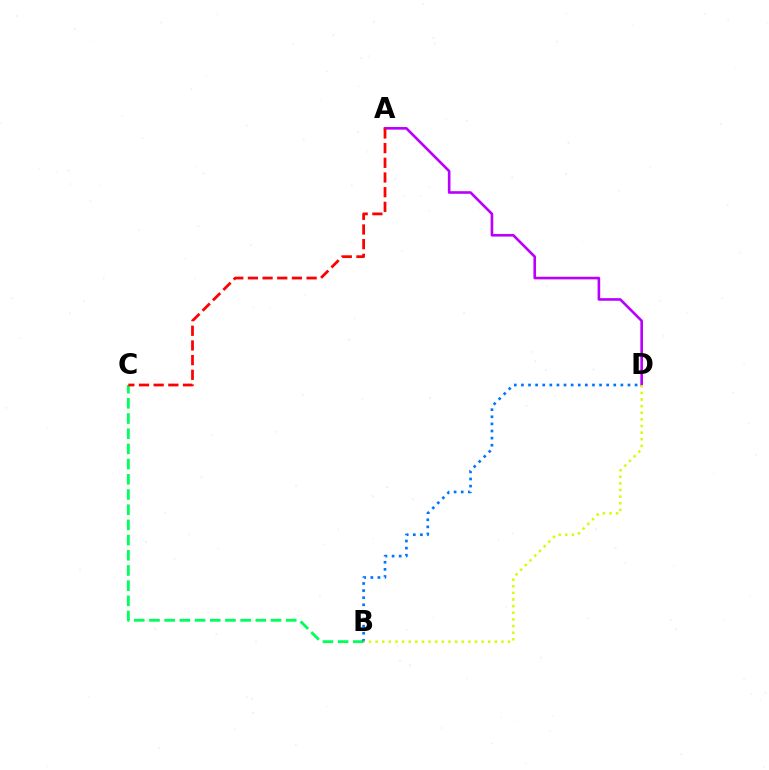{('B', 'C'): [{'color': '#00ff5c', 'line_style': 'dashed', 'thickness': 2.06}], ('B', 'D'): [{'color': '#0074ff', 'line_style': 'dotted', 'thickness': 1.93}, {'color': '#d1ff00', 'line_style': 'dotted', 'thickness': 1.8}], ('A', 'D'): [{'color': '#b900ff', 'line_style': 'solid', 'thickness': 1.89}], ('A', 'C'): [{'color': '#ff0000', 'line_style': 'dashed', 'thickness': 1.99}]}